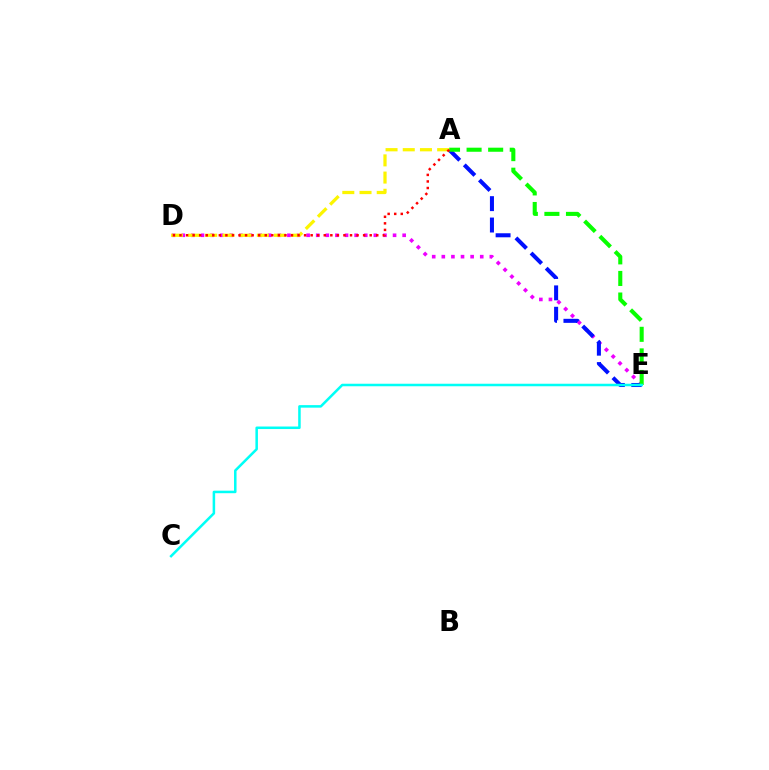{('D', 'E'): [{'color': '#ee00ff', 'line_style': 'dotted', 'thickness': 2.61}], ('A', 'E'): [{'color': '#0010ff', 'line_style': 'dashed', 'thickness': 2.91}, {'color': '#08ff00', 'line_style': 'dashed', 'thickness': 2.93}], ('A', 'D'): [{'color': '#fcf500', 'line_style': 'dashed', 'thickness': 2.34}, {'color': '#ff0000', 'line_style': 'dotted', 'thickness': 1.78}], ('C', 'E'): [{'color': '#00fff6', 'line_style': 'solid', 'thickness': 1.82}]}